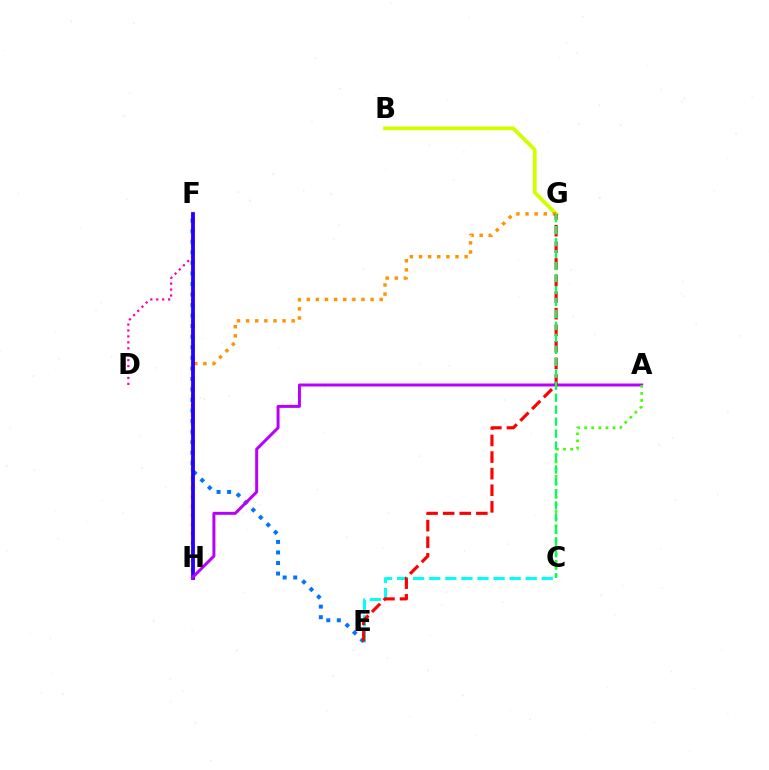{('B', 'G'): [{'color': '#d1ff00', 'line_style': 'solid', 'thickness': 2.73}], ('D', 'F'): [{'color': '#ff00ac', 'line_style': 'dotted', 'thickness': 1.61}], ('C', 'E'): [{'color': '#00fff6', 'line_style': 'dashed', 'thickness': 2.18}], ('G', 'H'): [{'color': '#ff9400', 'line_style': 'dotted', 'thickness': 2.48}], ('E', 'F'): [{'color': '#0074ff', 'line_style': 'dotted', 'thickness': 2.87}], ('F', 'H'): [{'color': '#2500ff', 'line_style': 'solid', 'thickness': 2.74}], ('A', 'H'): [{'color': '#b900ff', 'line_style': 'solid', 'thickness': 2.15}], ('A', 'C'): [{'color': '#3dff00', 'line_style': 'dotted', 'thickness': 1.92}], ('E', 'G'): [{'color': '#ff0000', 'line_style': 'dashed', 'thickness': 2.25}], ('C', 'G'): [{'color': '#00ff5c', 'line_style': 'dashed', 'thickness': 1.63}]}